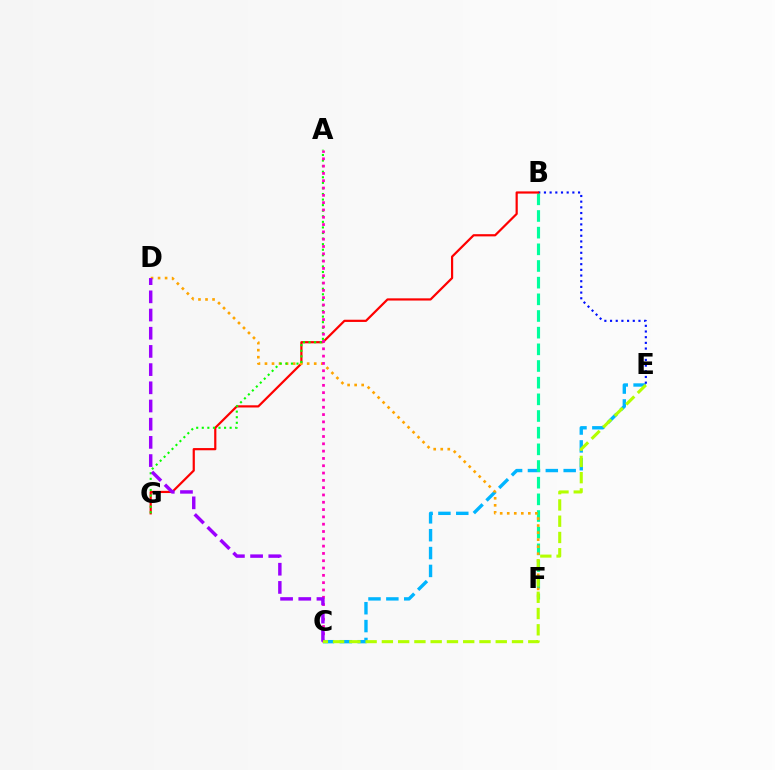{('C', 'E'): [{'color': '#00b5ff', 'line_style': 'dashed', 'thickness': 2.43}, {'color': '#b3ff00', 'line_style': 'dashed', 'thickness': 2.21}], ('B', 'E'): [{'color': '#0010ff', 'line_style': 'dotted', 'thickness': 1.54}], ('B', 'F'): [{'color': '#00ff9d', 'line_style': 'dashed', 'thickness': 2.26}], ('B', 'G'): [{'color': '#ff0000', 'line_style': 'solid', 'thickness': 1.59}], ('D', 'F'): [{'color': '#ffa500', 'line_style': 'dotted', 'thickness': 1.91}], ('A', 'G'): [{'color': '#08ff00', 'line_style': 'dotted', 'thickness': 1.51}], ('A', 'C'): [{'color': '#ff00bd', 'line_style': 'dotted', 'thickness': 1.99}], ('C', 'D'): [{'color': '#9b00ff', 'line_style': 'dashed', 'thickness': 2.47}]}